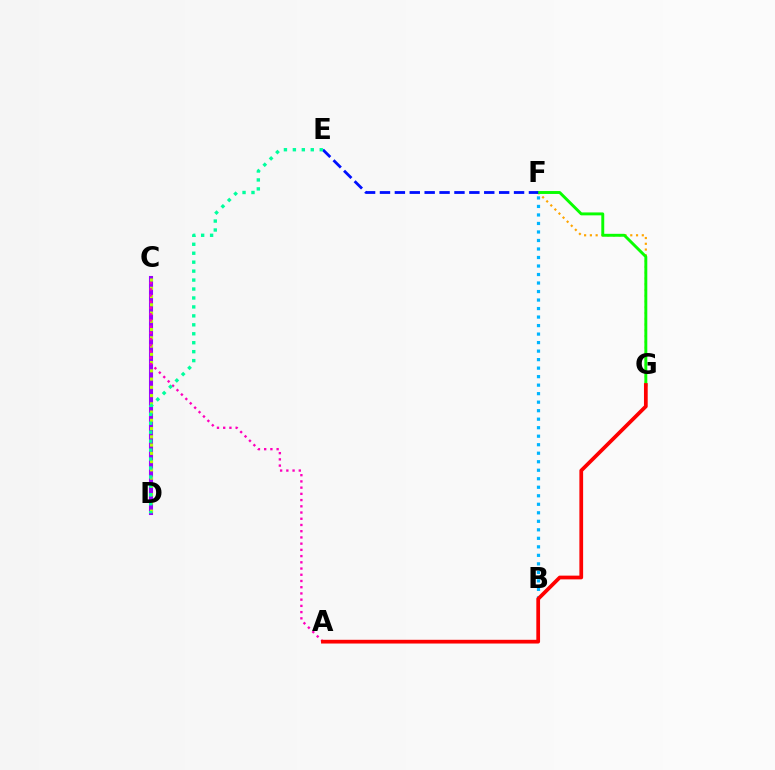{('C', 'D'): [{'color': '#9b00ff', 'line_style': 'solid', 'thickness': 2.93}, {'color': '#b3ff00', 'line_style': 'dotted', 'thickness': 2.24}], ('B', 'F'): [{'color': '#00b5ff', 'line_style': 'dotted', 'thickness': 2.31}], ('A', 'C'): [{'color': '#ff00bd', 'line_style': 'dotted', 'thickness': 1.69}], ('F', 'G'): [{'color': '#ffa500', 'line_style': 'dotted', 'thickness': 1.57}, {'color': '#08ff00', 'line_style': 'solid', 'thickness': 2.1}], ('E', 'F'): [{'color': '#0010ff', 'line_style': 'dashed', 'thickness': 2.02}], ('D', 'E'): [{'color': '#00ff9d', 'line_style': 'dotted', 'thickness': 2.43}], ('A', 'G'): [{'color': '#ff0000', 'line_style': 'solid', 'thickness': 2.69}]}